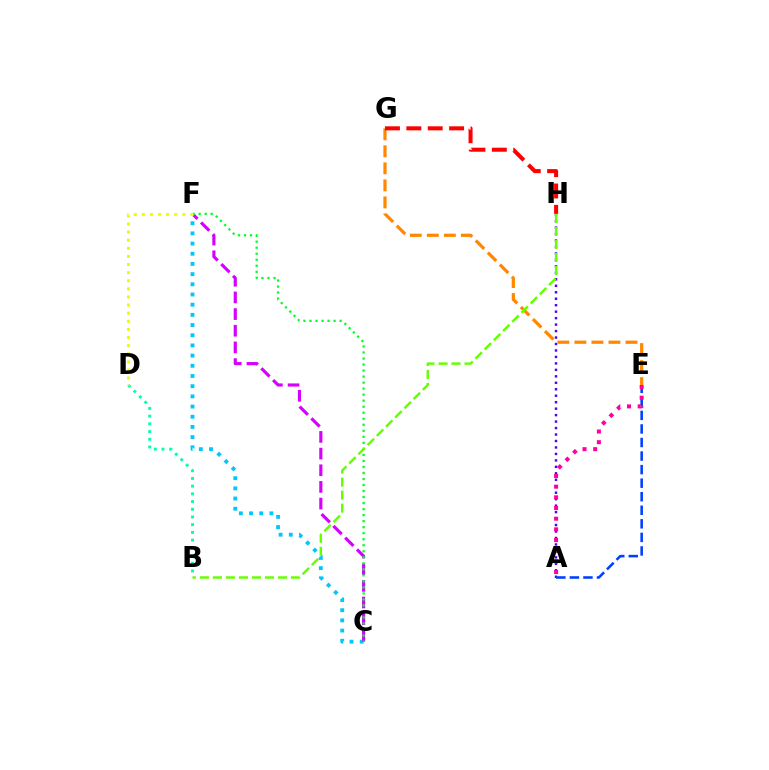{('B', 'D'): [{'color': '#00ffaf', 'line_style': 'dotted', 'thickness': 2.1}], ('A', 'H'): [{'color': '#4f00ff', 'line_style': 'dotted', 'thickness': 1.76}], ('C', 'F'): [{'color': '#00c7ff', 'line_style': 'dotted', 'thickness': 2.77}, {'color': '#d600ff', 'line_style': 'dashed', 'thickness': 2.26}, {'color': '#00ff27', 'line_style': 'dotted', 'thickness': 1.64}], ('E', 'G'): [{'color': '#ff8800', 'line_style': 'dashed', 'thickness': 2.31}], ('A', 'E'): [{'color': '#003fff', 'line_style': 'dashed', 'thickness': 1.84}, {'color': '#ff00a0', 'line_style': 'dotted', 'thickness': 2.9}], ('G', 'H'): [{'color': '#ff0000', 'line_style': 'dashed', 'thickness': 2.9}], ('B', 'H'): [{'color': '#66ff00', 'line_style': 'dashed', 'thickness': 1.77}], ('D', 'F'): [{'color': '#eeff00', 'line_style': 'dotted', 'thickness': 2.2}]}